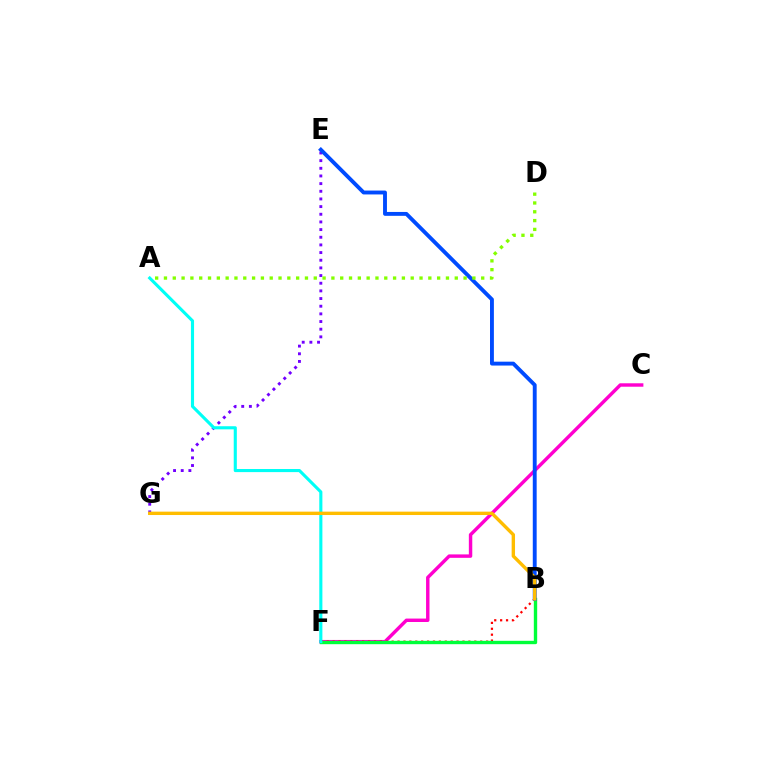{('C', 'F'): [{'color': '#ff00cf', 'line_style': 'solid', 'thickness': 2.47}], ('E', 'G'): [{'color': '#7200ff', 'line_style': 'dotted', 'thickness': 2.08}], ('B', 'F'): [{'color': '#ff0000', 'line_style': 'dotted', 'thickness': 1.6}, {'color': '#00ff39', 'line_style': 'solid', 'thickness': 2.43}], ('A', 'F'): [{'color': '#00fff6', 'line_style': 'solid', 'thickness': 2.24}], ('B', 'E'): [{'color': '#004bff', 'line_style': 'solid', 'thickness': 2.79}], ('B', 'G'): [{'color': '#ffbd00', 'line_style': 'solid', 'thickness': 2.43}], ('A', 'D'): [{'color': '#84ff00', 'line_style': 'dotted', 'thickness': 2.39}]}